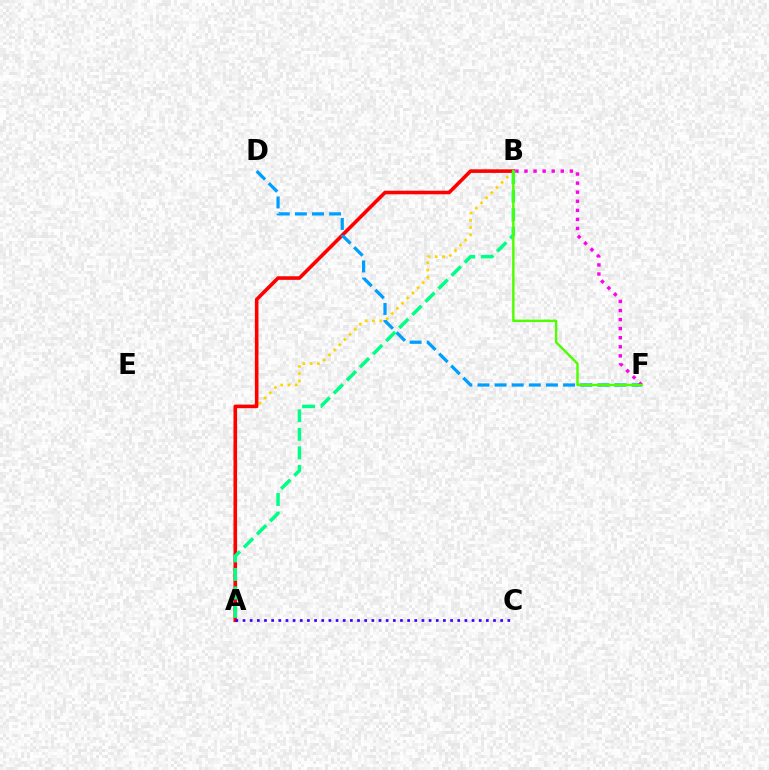{('A', 'B'): [{'color': '#ffd500', 'line_style': 'dotted', 'thickness': 1.98}, {'color': '#ff0000', 'line_style': 'solid', 'thickness': 2.59}, {'color': '#00ff86', 'line_style': 'dashed', 'thickness': 2.52}], ('A', 'C'): [{'color': '#3700ff', 'line_style': 'dotted', 'thickness': 1.94}], ('D', 'F'): [{'color': '#009eff', 'line_style': 'dashed', 'thickness': 2.33}], ('B', 'F'): [{'color': '#ff00ed', 'line_style': 'dotted', 'thickness': 2.46}, {'color': '#4fff00', 'line_style': 'solid', 'thickness': 1.75}]}